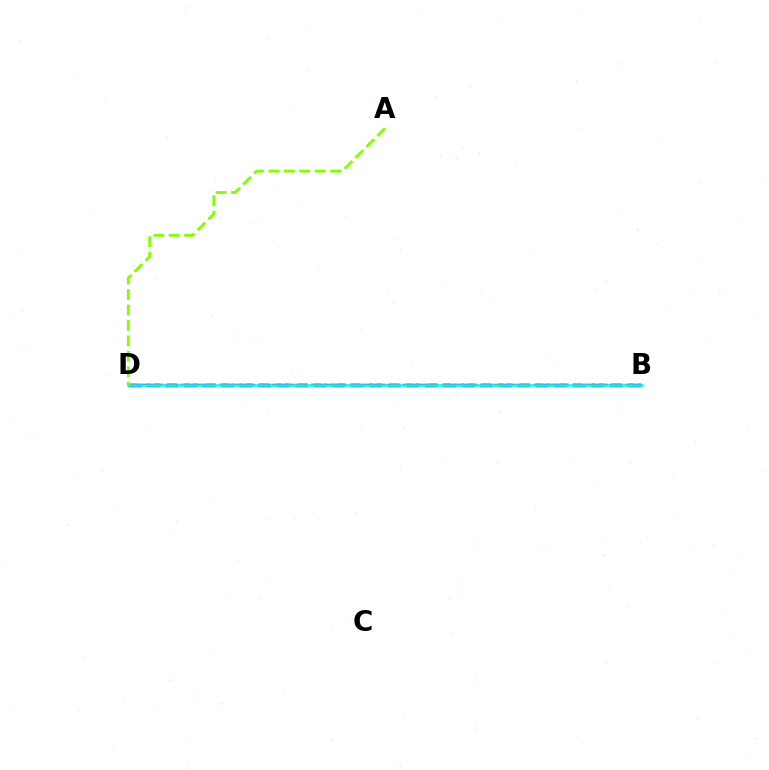{('B', 'D'): [{'color': '#7200ff', 'line_style': 'dashed', 'thickness': 2.51}, {'color': '#ff0000', 'line_style': 'dashed', 'thickness': 1.78}, {'color': '#00fff6', 'line_style': 'solid', 'thickness': 1.84}], ('A', 'D'): [{'color': '#84ff00', 'line_style': 'dashed', 'thickness': 2.1}]}